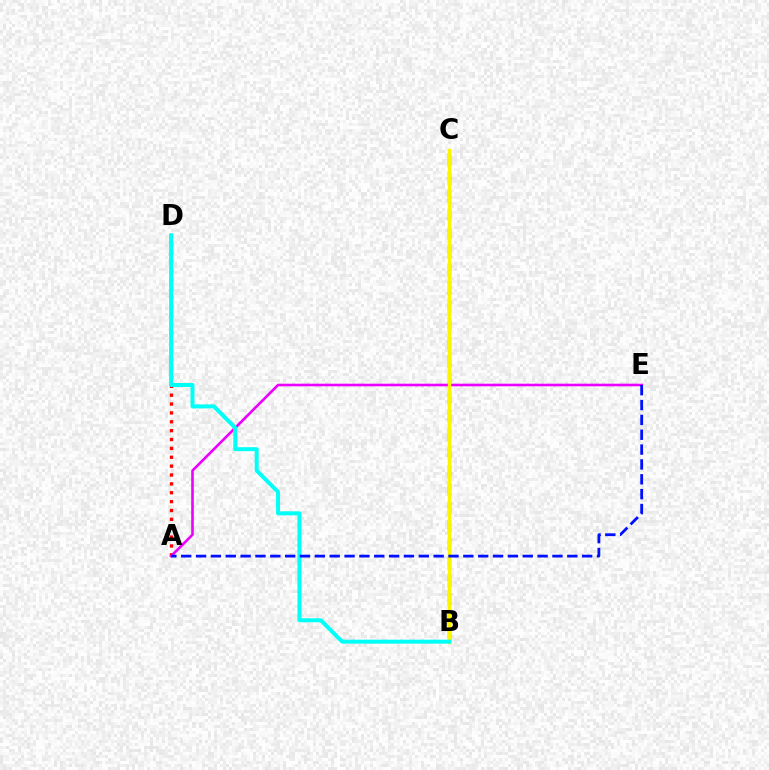{('B', 'C'): [{'color': '#08ff00', 'line_style': 'dashed', 'thickness': 2.49}, {'color': '#fcf500', 'line_style': 'solid', 'thickness': 2.46}], ('A', 'D'): [{'color': '#ff0000', 'line_style': 'dotted', 'thickness': 2.41}], ('A', 'E'): [{'color': '#ee00ff', 'line_style': 'solid', 'thickness': 1.89}, {'color': '#0010ff', 'line_style': 'dashed', 'thickness': 2.02}], ('B', 'D'): [{'color': '#00fff6', 'line_style': 'solid', 'thickness': 2.87}]}